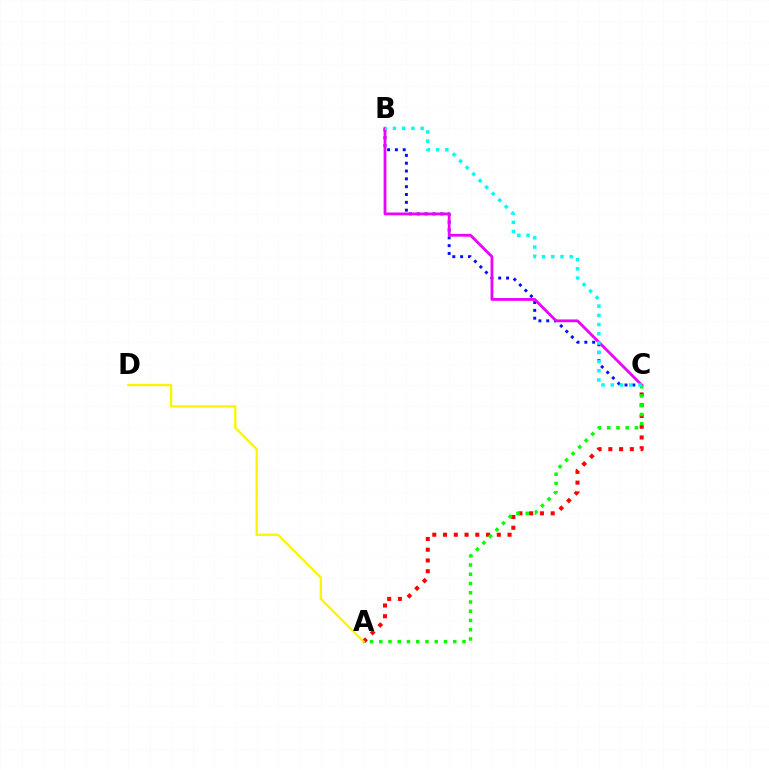{('B', 'C'): [{'color': '#0010ff', 'line_style': 'dotted', 'thickness': 2.13}, {'color': '#ee00ff', 'line_style': 'solid', 'thickness': 2.01}, {'color': '#00fff6', 'line_style': 'dotted', 'thickness': 2.51}], ('A', 'C'): [{'color': '#ff0000', 'line_style': 'dotted', 'thickness': 2.92}, {'color': '#08ff00', 'line_style': 'dotted', 'thickness': 2.51}], ('A', 'D'): [{'color': '#fcf500', 'line_style': 'solid', 'thickness': 1.65}]}